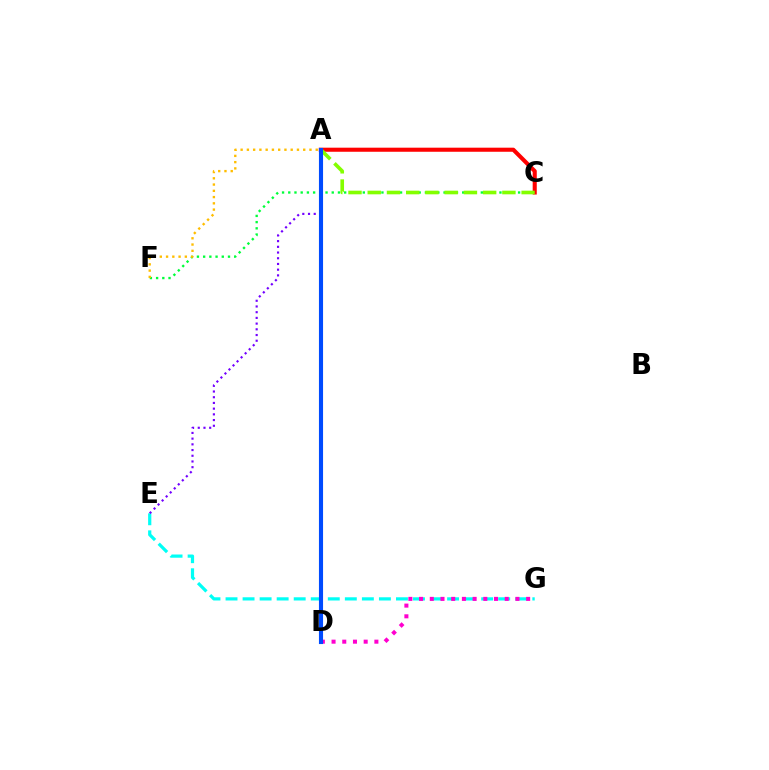{('E', 'G'): [{'color': '#00fff6', 'line_style': 'dashed', 'thickness': 2.32}], ('C', 'F'): [{'color': '#00ff39', 'line_style': 'dotted', 'thickness': 1.69}], ('D', 'G'): [{'color': '#ff00cf', 'line_style': 'dotted', 'thickness': 2.91}], ('A', 'C'): [{'color': '#ff0000', 'line_style': 'solid', 'thickness': 2.94}, {'color': '#84ff00', 'line_style': 'dashed', 'thickness': 2.61}], ('A', 'E'): [{'color': '#7200ff', 'line_style': 'dotted', 'thickness': 1.55}], ('A', 'D'): [{'color': '#004bff', 'line_style': 'solid', 'thickness': 2.96}], ('A', 'F'): [{'color': '#ffbd00', 'line_style': 'dotted', 'thickness': 1.7}]}